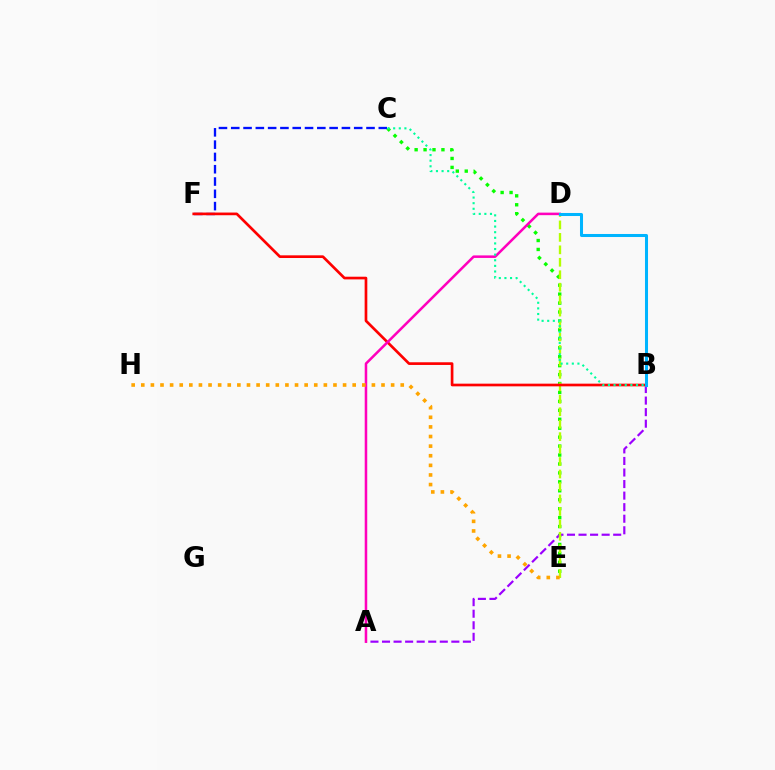{('C', 'E'): [{'color': '#08ff00', 'line_style': 'dotted', 'thickness': 2.43}], ('A', 'B'): [{'color': '#9b00ff', 'line_style': 'dashed', 'thickness': 1.57}], ('C', 'F'): [{'color': '#0010ff', 'line_style': 'dashed', 'thickness': 1.67}], ('D', 'E'): [{'color': '#b3ff00', 'line_style': 'dashed', 'thickness': 1.69}], ('B', 'F'): [{'color': '#ff0000', 'line_style': 'solid', 'thickness': 1.93}], ('A', 'D'): [{'color': '#ff00bd', 'line_style': 'solid', 'thickness': 1.82}], ('B', 'D'): [{'color': '#00b5ff', 'line_style': 'solid', 'thickness': 2.18}], ('B', 'C'): [{'color': '#00ff9d', 'line_style': 'dotted', 'thickness': 1.53}], ('E', 'H'): [{'color': '#ffa500', 'line_style': 'dotted', 'thickness': 2.61}]}